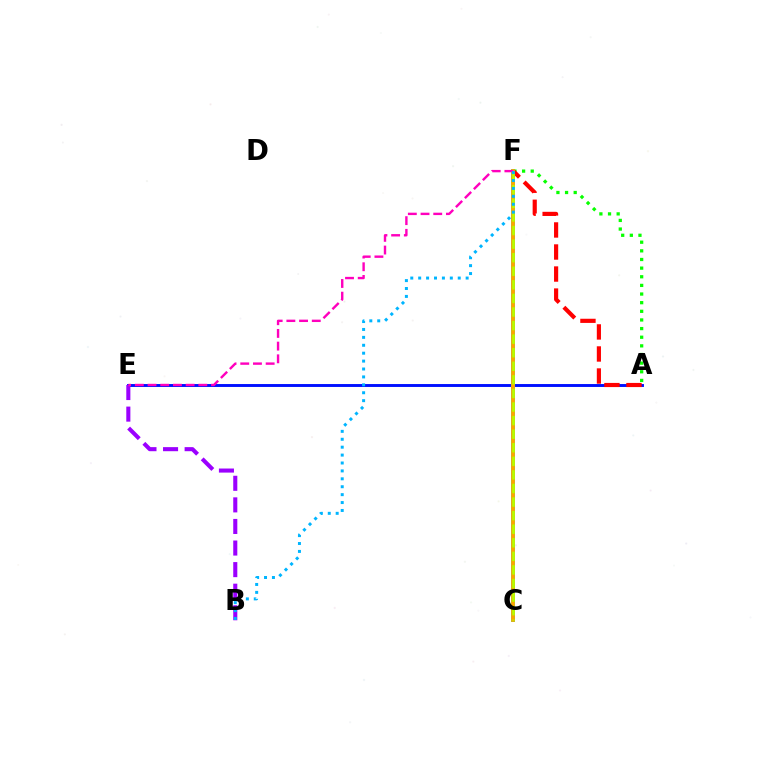{('A', 'E'): [{'color': '#0010ff', 'line_style': 'solid', 'thickness': 2.1}], ('C', 'F'): [{'color': '#00ff9d', 'line_style': 'solid', 'thickness': 2.8}, {'color': '#ffa500', 'line_style': 'solid', 'thickness': 2.67}, {'color': '#b3ff00', 'line_style': 'dashed', 'thickness': 1.84}], ('A', 'F'): [{'color': '#08ff00', 'line_style': 'dotted', 'thickness': 2.35}, {'color': '#ff0000', 'line_style': 'dashed', 'thickness': 2.99}], ('B', 'E'): [{'color': '#9b00ff', 'line_style': 'dashed', 'thickness': 2.93}], ('E', 'F'): [{'color': '#ff00bd', 'line_style': 'dashed', 'thickness': 1.73}], ('B', 'F'): [{'color': '#00b5ff', 'line_style': 'dotted', 'thickness': 2.15}]}